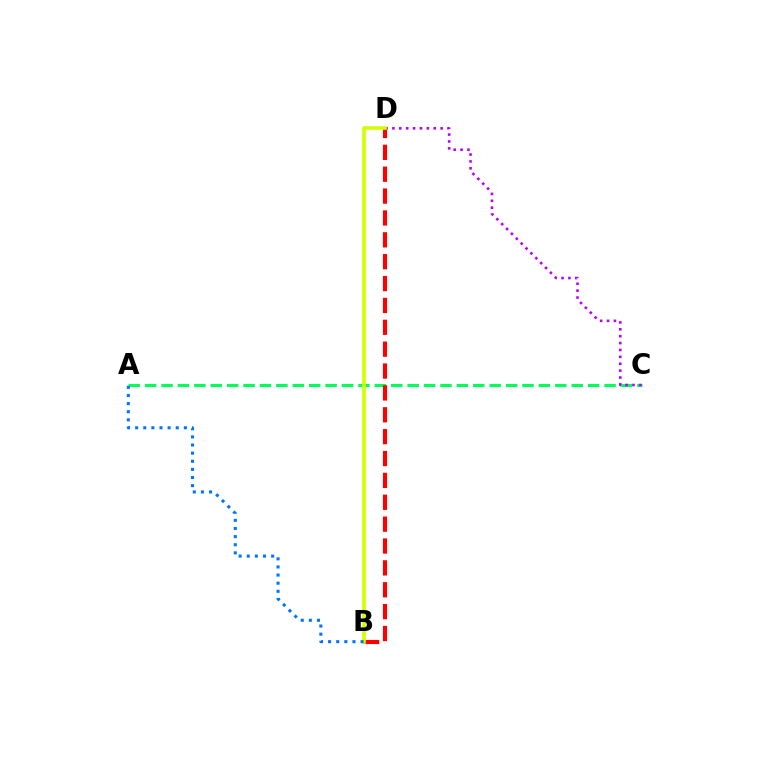{('A', 'C'): [{'color': '#00ff5c', 'line_style': 'dashed', 'thickness': 2.23}], ('B', 'D'): [{'color': '#ff0000', 'line_style': 'dashed', 'thickness': 2.97}, {'color': '#d1ff00', 'line_style': 'solid', 'thickness': 2.6}], ('C', 'D'): [{'color': '#b900ff', 'line_style': 'dotted', 'thickness': 1.87}], ('A', 'B'): [{'color': '#0074ff', 'line_style': 'dotted', 'thickness': 2.21}]}